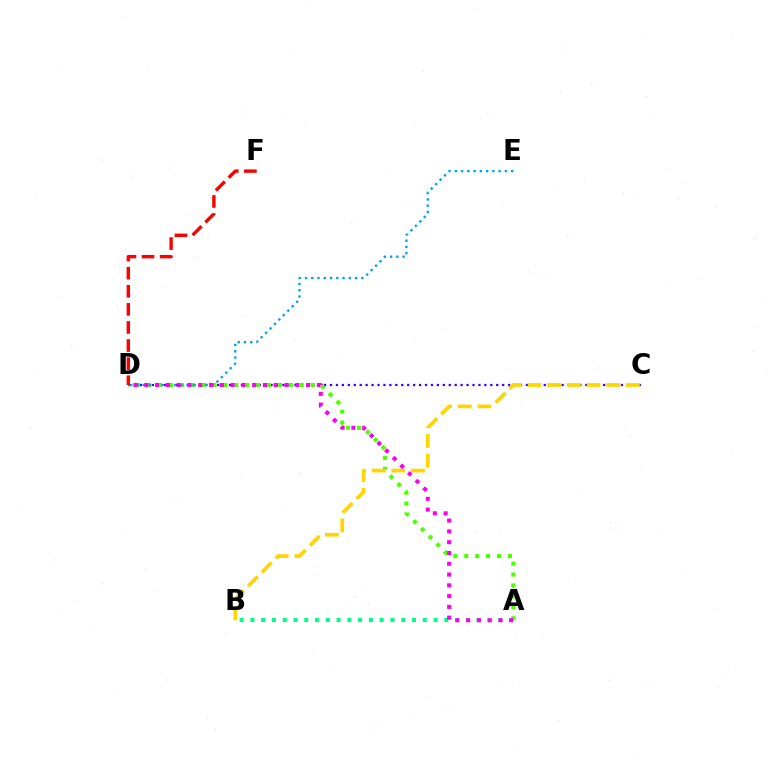{('C', 'D'): [{'color': '#3700ff', 'line_style': 'dotted', 'thickness': 1.61}], ('A', 'D'): [{'color': '#4fff00', 'line_style': 'dotted', 'thickness': 2.97}, {'color': '#ff00ed', 'line_style': 'dotted', 'thickness': 2.93}], ('A', 'B'): [{'color': '#00ff86', 'line_style': 'dotted', 'thickness': 2.93}], ('D', 'E'): [{'color': '#009eff', 'line_style': 'dotted', 'thickness': 1.7}], ('D', 'F'): [{'color': '#ff0000', 'line_style': 'dashed', 'thickness': 2.46}], ('B', 'C'): [{'color': '#ffd500', 'line_style': 'dashed', 'thickness': 2.67}]}